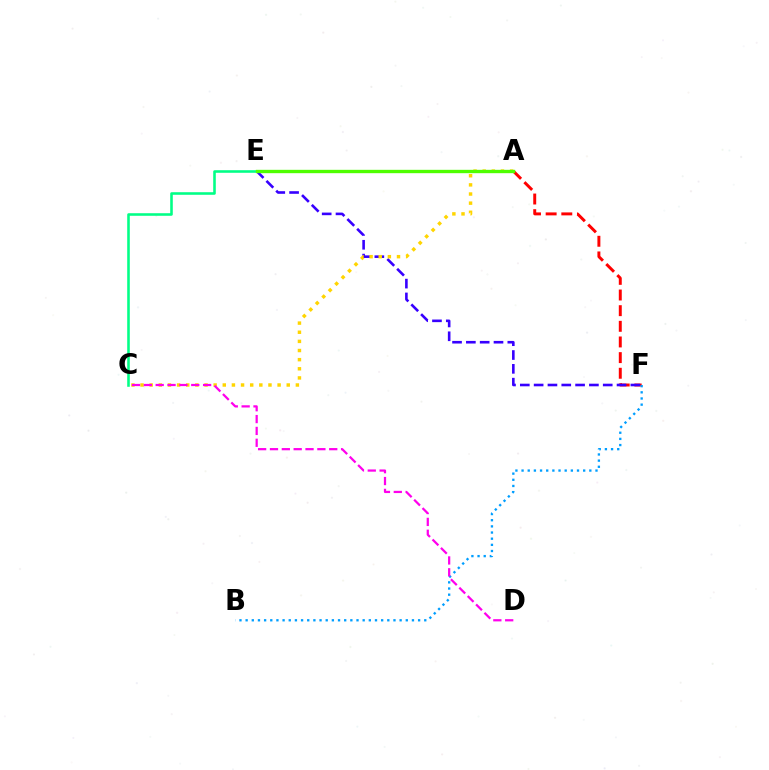{('A', 'F'): [{'color': '#ff0000', 'line_style': 'dashed', 'thickness': 2.13}], ('E', 'F'): [{'color': '#3700ff', 'line_style': 'dashed', 'thickness': 1.88}], ('A', 'C'): [{'color': '#ffd500', 'line_style': 'dotted', 'thickness': 2.48}], ('B', 'F'): [{'color': '#009eff', 'line_style': 'dotted', 'thickness': 1.67}], ('C', 'E'): [{'color': '#00ff86', 'line_style': 'solid', 'thickness': 1.86}], ('A', 'E'): [{'color': '#4fff00', 'line_style': 'solid', 'thickness': 2.41}], ('C', 'D'): [{'color': '#ff00ed', 'line_style': 'dashed', 'thickness': 1.61}]}